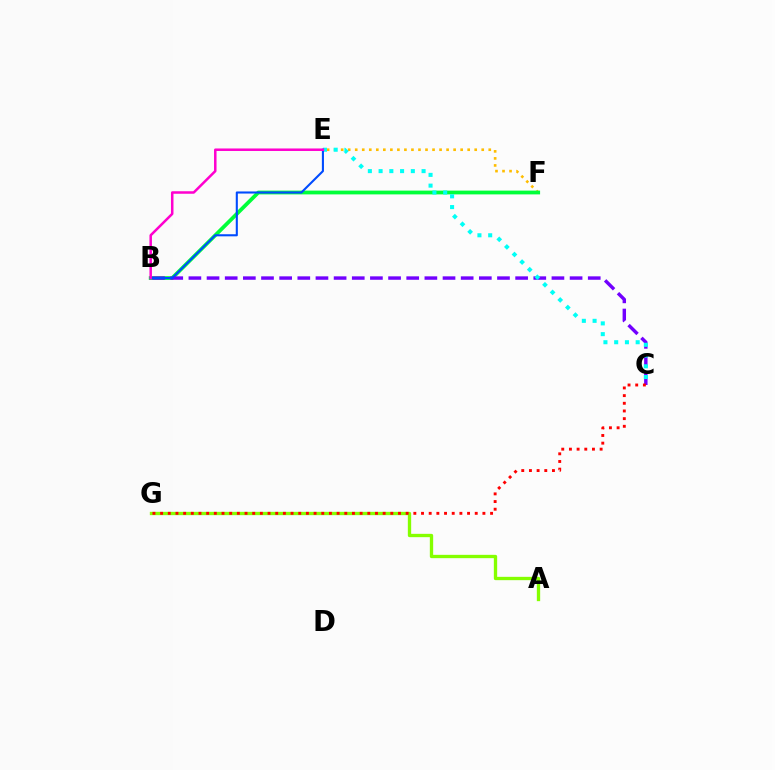{('E', 'F'): [{'color': '#ffbd00', 'line_style': 'dotted', 'thickness': 1.91}], ('B', 'F'): [{'color': '#00ff39', 'line_style': 'solid', 'thickness': 2.72}], ('B', 'C'): [{'color': '#7200ff', 'line_style': 'dashed', 'thickness': 2.47}], ('C', 'E'): [{'color': '#00fff6', 'line_style': 'dotted', 'thickness': 2.92}], ('B', 'E'): [{'color': '#004bff', 'line_style': 'solid', 'thickness': 1.51}, {'color': '#ff00cf', 'line_style': 'solid', 'thickness': 1.81}], ('A', 'G'): [{'color': '#84ff00', 'line_style': 'solid', 'thickness': 2.4}], ('C', 'G'): [{'color': '#ff0000', 'line_style': 'dotted', 'thickness': 2.08}]}